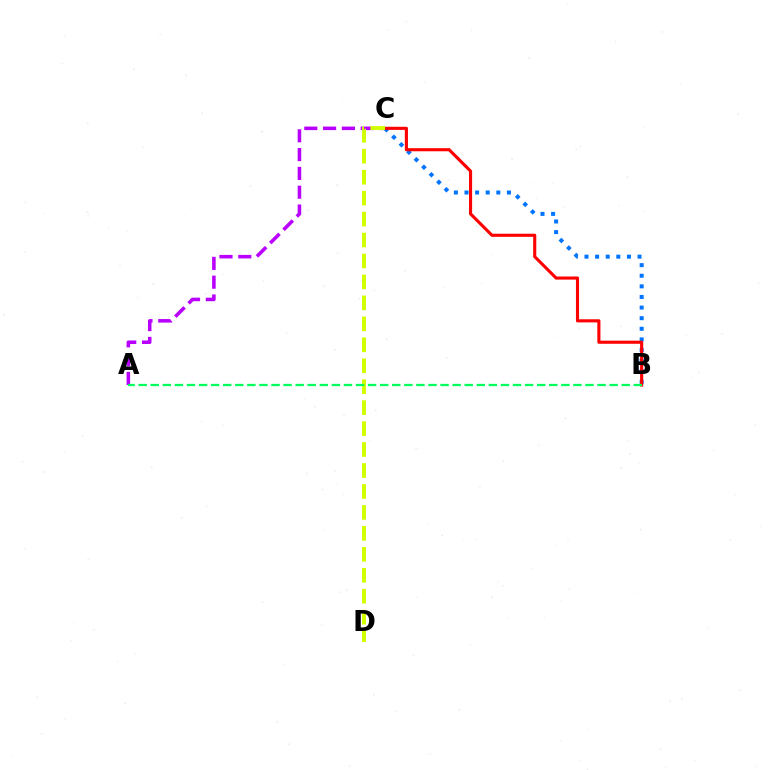{('B', 'C'): [{'color': '#0074ff', 'line_style': 'dotted', 'thickness': 2.88}, {'color': '#ff0000', 'line_style': 'solid', 'thickness': 2.24}], ('A', 'C'): [{'color': '#b900ff', 'line_style': 'dashed', 'thickness': 2.56}], ('C', 'D'): [{'color': '#d1ff00', 'line_style': 'dashed', 'thickness': 2.85}], ('A', 'B'): [{'color': '#00ff5c', 'line_style': 'dashed', 'thickness': 1.64}]}